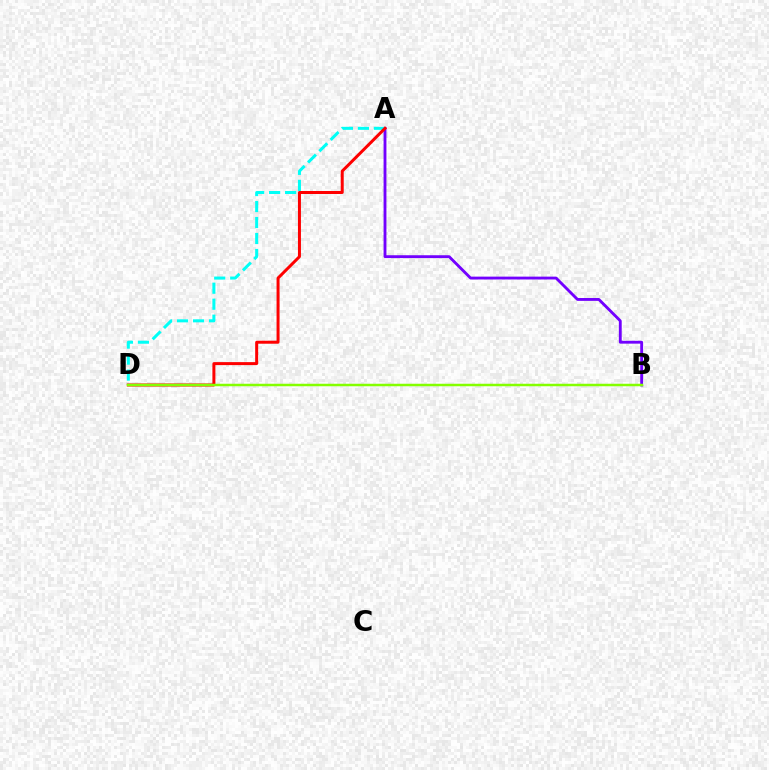{('A', 'B'): [{'color': '#7200ff', 'line_style': 'solid', 'thickness': 2.06}], ('A', 'D'): [{'color': '#00fff6', 'line_style': 'dashed', 'thickness': 2.17}, {'color': '#ff0000', 'line_style': 'solid', 'thickness': 2.15}], ('B', 'D'): [{'color': '#84ff00', 'line_style': 'solid', 'thickness': 1.79}]}